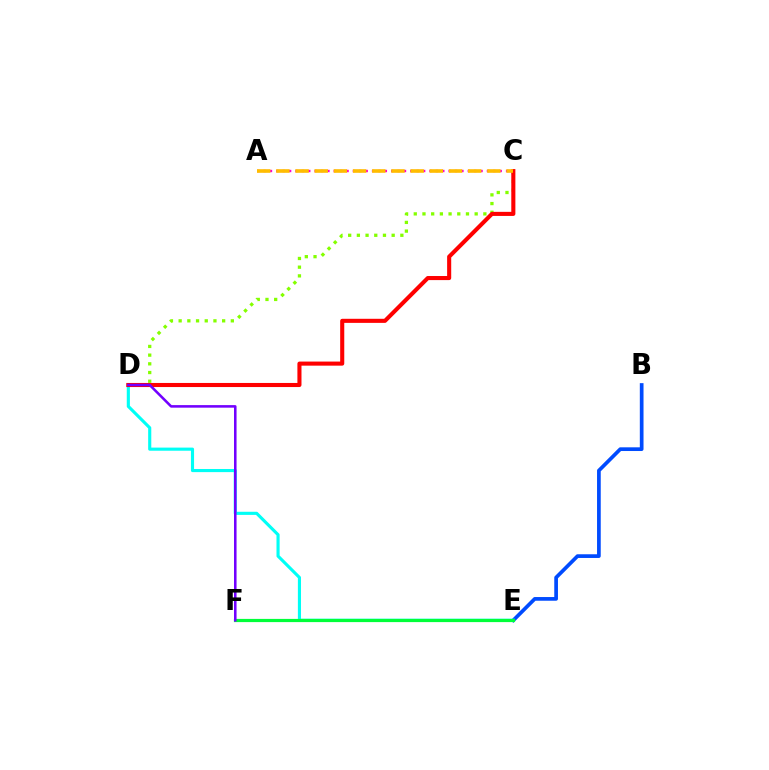{('C', 'D'): [{'color': '#84ff00', 'line_style': 'dotted', 'thickness': 2.36}, {'color': '#ff0000', 'line_style': 'solid', 'thickness': 2.94}], ('B', 'E'): [{'color': '#004bff', 'line_style': 'solid', 'thickness': 2.67}], ('A', 'C'): [{'color': '#ff00cf', 'line_style': 'dotted', 'thickness': 1.73}, {'color': '#ffbd00', 'line_style': 'dashed', 'thickness': 2.61}], ('D', 'E'): [{'color': '#00fff6', 'line_style': 'solid', 'thickness': 2.25}], ('E', 'F'): [{'color': '#00ff39', 'line_style': 'solid', 'thickness': 2.31}], ('D', 'F'): [{'color': '#7200ff', 'line_style': 'solid', 'thickness': 1.84}]}